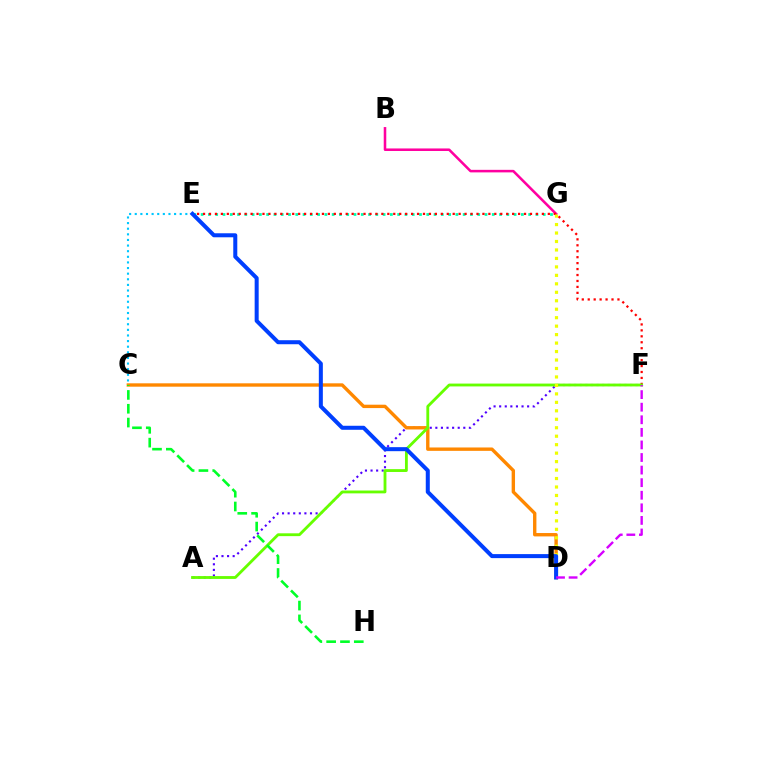{('E', 'G'): [{'color': '#00ffaf', 'line_style': 'dotted', 'thickness': 1.98}], ('A', 'F'): [{'color': '#4f00ff', 'line_style': 'dotted', 'thickness': 1.52}, {'color': '#66ff00', 'line_style': 'solid', 'thickness': 2.04}], ('C', 'D'): [{'color': '#ff8800', 'line_style': 'solid', 'thickness': 2.43}], ('B', 'G'): [{'color': '#ff00a0', 'line_style': 'solid', 'thickness': 1.83}], ('E', 'F'): [{'color': '#ff0000', 'line_style': 'dotted', 'thickness': 1.62}], ('D', 'G'): [{'color': '#eeff00', 'line_style': 'dotted', 'thickness': 2.3}], ('C', 'E'): [{'color': '#00c7ff', 'line_style': 'dotted', 'thickness': 1.53}], ('D', 'E'): [{'color': '#003fff', 'line_style': 'solid', 'thickness': 2.89}], ('D', 'F'): [{'color': '#d600ff', 'line_style': 'dashed', 'thickness': 1.71}], ('C', 'H'): [{'color': '#00ff27', 'line_style': 'dashed', 'thickness': 1.88}]}